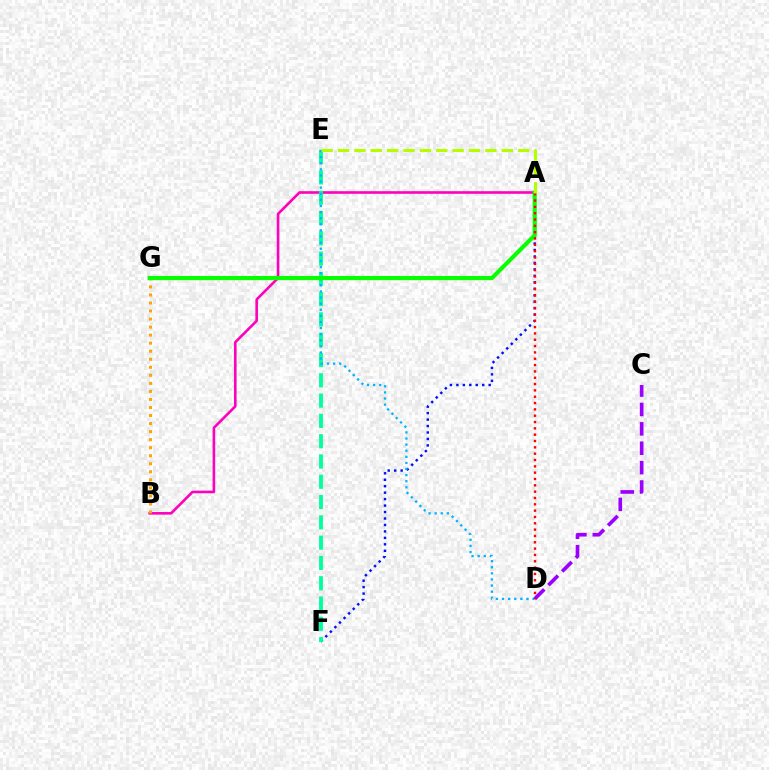{('C', 'D'): [{'color': '#9b00ff', 'line_style': 'dashed', 'thickness': 2.63}], ('A', 'F'): [{'color': '#0010ff', 'line_style': 'dotted', 'thickness': 1.75}], ('A', 'B'): [{'color': '#ff00bd', 'line_style': 'solid', 'thickness': 1.88}], ('E', 'F'): [{'color': '#00ff9d', 'line_style': 'dashed', 'thickness': 2.76}], ('B', 'G'): [{'color': '#ffa500', 'line_style': 'dotted', 'thickness': 2.18}], ('D', 'E'): [{'color': '#00b5ff', 'line_style': 'dotted', 'thickness': 1.66}], ('A', 'G'): [{'color': '#08ff00', 'line_style': 'solid', 'thickness': 2.98}], ('A', 'D'): [{'color': '#ff0000', 'line_style': 'dotted', 'thickness': 1.72}], ('A', 'E'): [{'color': '#b3ff00', 'line_style': 'dashed', 'thickness': 2.22}]}